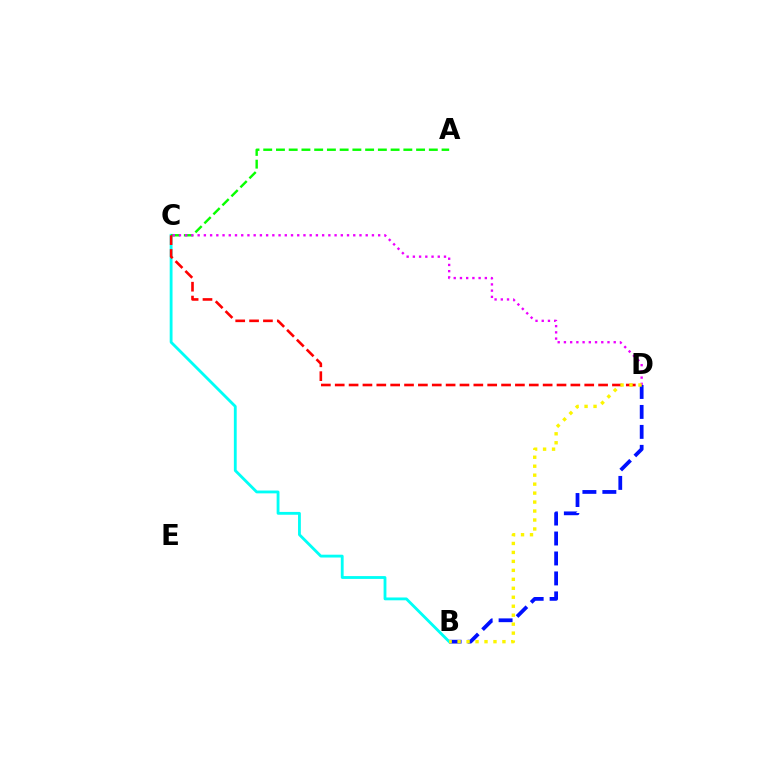{('B', 'D'): [{'color': '#0010ff', 'line_style': 'dashed', 'thickness': 2.71}, {'color': '#fcf500', 'line_style': 'dotted', 'thickness': 2.44}], ('B', 'C'): [{'color': '#00fff6', 'line_style': 'solid', 'thickness': 2.04}], ('A', 'C'): [{'color': '#08ff00', 'line_style': 'dashed', 'thickness': 1.73}], ('C', 'D'): [{'color': '#ff0000', 'line_style': 'dashed', 'thickness': 1.88}, {'color': '#ee00ff', 'line_style': 'dotted', 'thickness': 1.69}]}